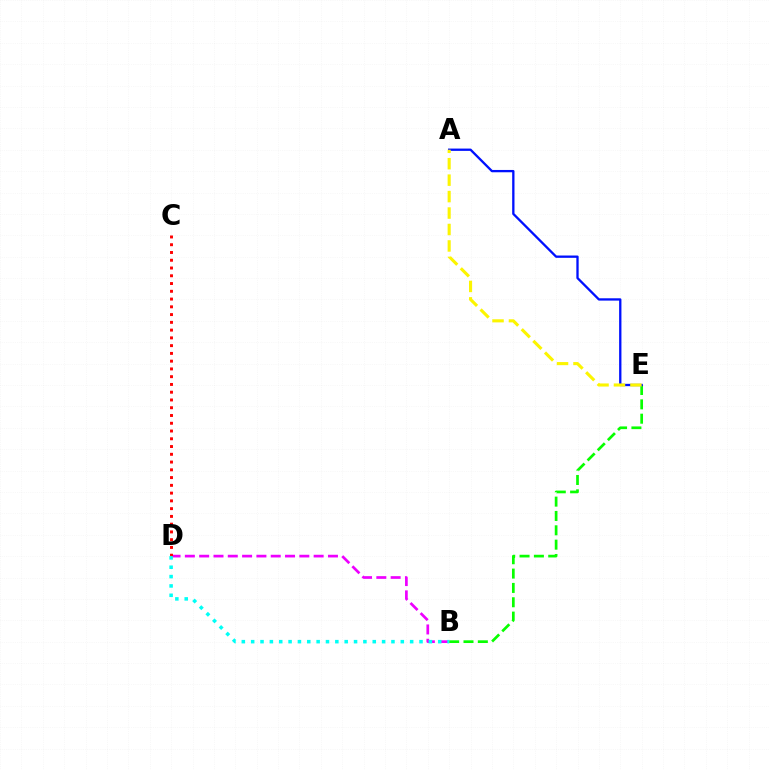{('B', 'D'): [{'color': '#ee00ff', 'line_style': 'dashed', 'thickness': 1.94}, {'color': '#00fff6', 'line_style': 'dotted', 'thickness': 2.54}], ('B', 'E'): [{'color': '#08ff00', 'line_style': 'dashed', 'thickness': 1.95}], ('A', 'E'): [{'color': '#0010ff', 'line_style': 'solid', 'thickness': 1.66}, {'color': '#fcf500', 'line_style': 'dashed', 'thickness': 2.23}], ('C', 'D'): [{'color': '#ff0000', 'line_style': 'dotted', 'thickness': 2.11}]}